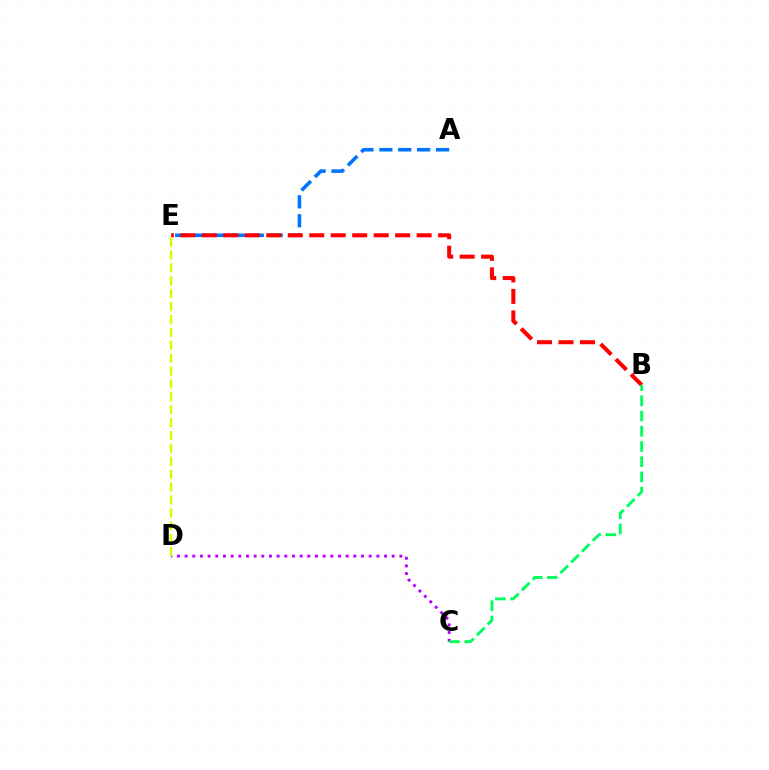{('A', 'E'): [{'color': '#0074ff', 'line_style': 'dashed', 'thickness': 2.57}], ('B', 'E'): [{'color': '#ff0000', 'line_style': 'dashed', 'thickness': 2.92}], ('C', 'D'): [{'color': '#b900ff', 'line_style': 'dotted', 'thickness': 2.08}], ('B', 'C'): [{'color': '#00ff5c', 'line_style': 'dashed', 'thickness': 2.07}], ('D', 'E'): [{'color': '#d1ff00', 'line_style': 'dashed', 'thickness': 1.75}]}